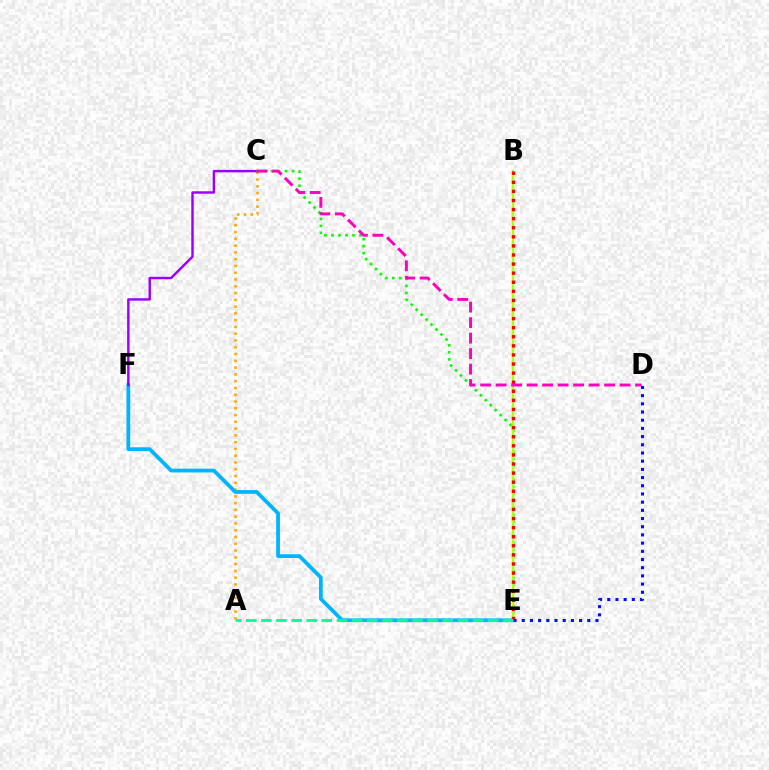{('A', 'C'): [{'color': '#ffa500', 'line_style': 'dotted', 'thickness': 1.84}], ('E', 'F'): [{'color': '#00b5ff', 'line_style': 'solid', 'thickness': 2.72}], ('C', 'F'): [{'color': '#9b00ff', 'line_style': 'solid', 'thickness': 1.76}], ('C', 'E'): [{'color': '#08ff00', 'line_style': 'dotted', 'thickness': 1.9}], ('B', 'E'): [{'color': '#b3ff00', 'line_style': 'solid', 'thickness': 1.69}, {'color': '#ff0000', 'line_style': 'dotted', 'thickness': 2.47}], ('C', 'D'): [{'color': '#ff00bd', 'line_style': 'dashed', 'thickness': 2.1}], ('A', 'E'): [{'color': '#00ff9d', 'line_style': 'dashed', 'thickness': 2.05}], ('D', 'E'): [{'color': '#0010ff', 'line_style': 'dotted', 'thickness': 2.23}]}